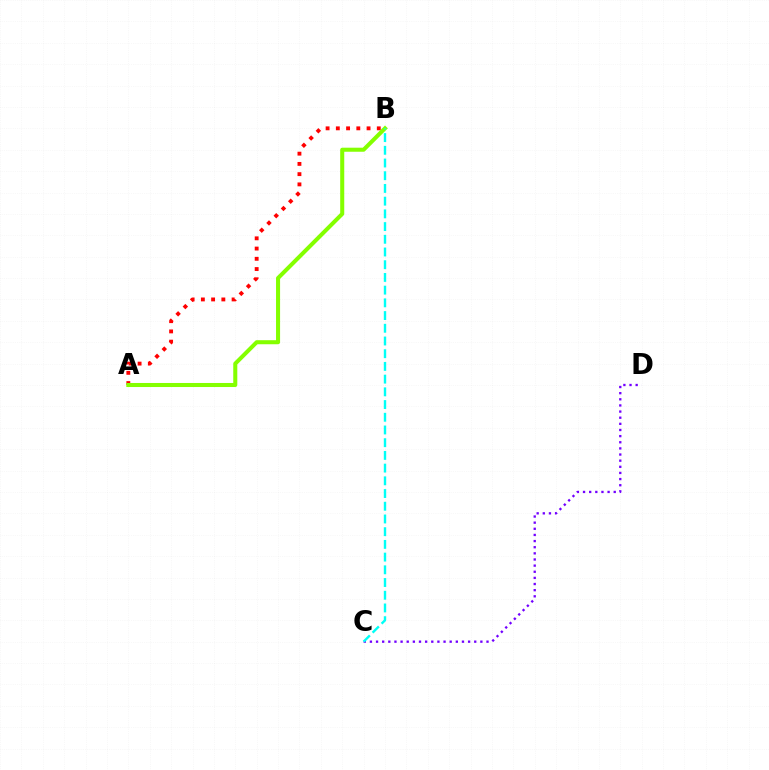{('A', 'B'): [{'color': '#ff0000', 'line_style': 'dotted', 'thickness': 2.78}, {'color': '#84ff00', 'line_style': 'solid', 'thickness': 2.91}], ('C', 'D'): [{'color': '#7200ff', 'line_style': 'dotted', 'thickness': 1.67}], ('B', 'C'): [{'color': '#00fff6', 'line_style': 'dashed', 'thickness': 1.73}]}